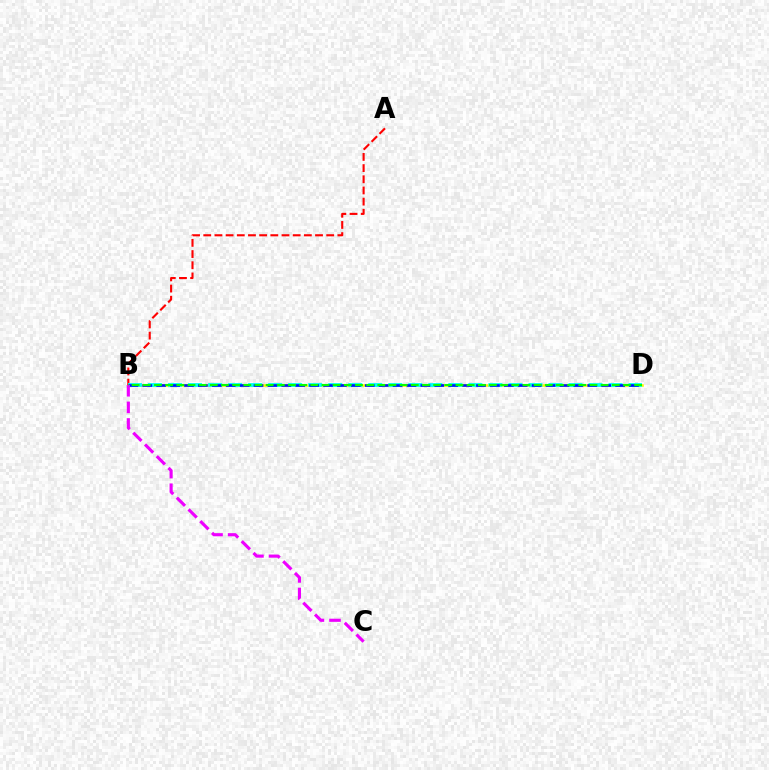{('B', 'D'): [{'color': '#fcf500', 'line_style': 'solid', 'thickness': 1.86}, {'color': '#00fff6', 'line_style': 'dashed', 'thickness': 2.72}, {'color': '#0010ff', 'line_style': 'dashed', 'thickness': 1.89}, {'color': '#08ff00', 'line_style': 'dashed', 'thickness': 1.52}], ('A', 'B'): [{'color': '#ff0000', 'line_style': 'dashed', 'thickness': 1.52}], ('B', 'C'): [{'color': '#ee00ff', 'line_style': 'dashed', 'thickness': 2.25}]}